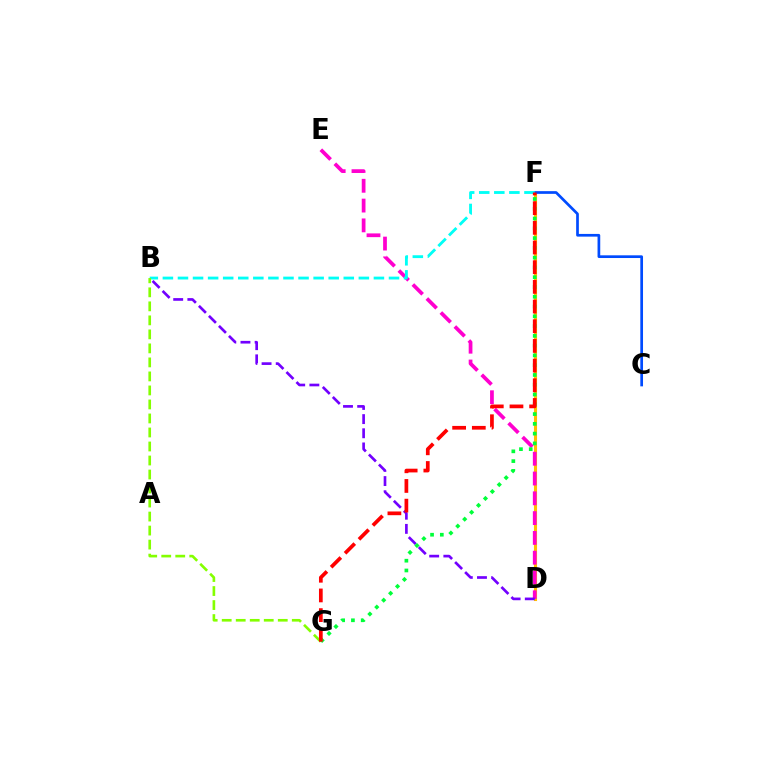{('D', 'F'): [{'color': '#ffbd00', 'line_style': 'solid', 'thickness': 2.23}], ('D', 'E'): [{'color': '#ff00cf', 'line_style': 'dashed', 'thickness': 2.69}], ('C', 'F'): [{'color': '#004bff', 'line_style': 'solid', 'thickness': 1.95}], ('B', 'F'): [{'color': '#00fff6', 'line_style': 'dashed', 'thickness': 2.05}], ('B', 'D'): [{'color': '#7200ff', 'line_style': 'dashed', 'thickness': 1.92}], ('B', 'G'): [{'color': '#84ff00', 'line_style': 'dashed', 'thickness': 1.9}], ('F', 'G'): [{'color': '#00ff39', 'line_style': 'dotted', 'thickness': 2.66}, {'color': '#ff0000', 'line_style': 'dashed', 'thickness': 2.67}]}